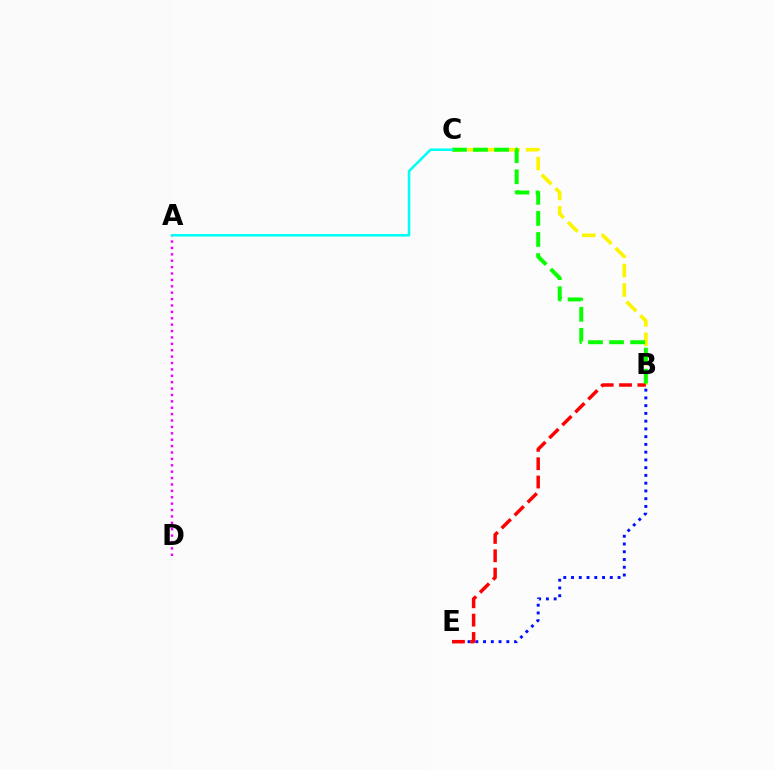{('B', 'C'): [{'color': '#fcf500', 'line_style': 'dashed', 'thickness': 2.64}, {'color': '#08ff00', 'line_style': 'dashed', 'thickness': 2.86}], ('B', 'E'): [{'color': '#0010ff', 'line_style': 'dotted', 'thickness': 2.11}, {'color': '#ff0000', 'line_style': 'dashed', 'thickness': 2.49}], ('A', 'D'): [{'color': '#ee00ff', 'line_style': 'dotted', 'thickness': 1.74}], ('A', 'C'): [{'color': '#00fff6', 'line_style': 'solid', 'thickness': 1.84}]}